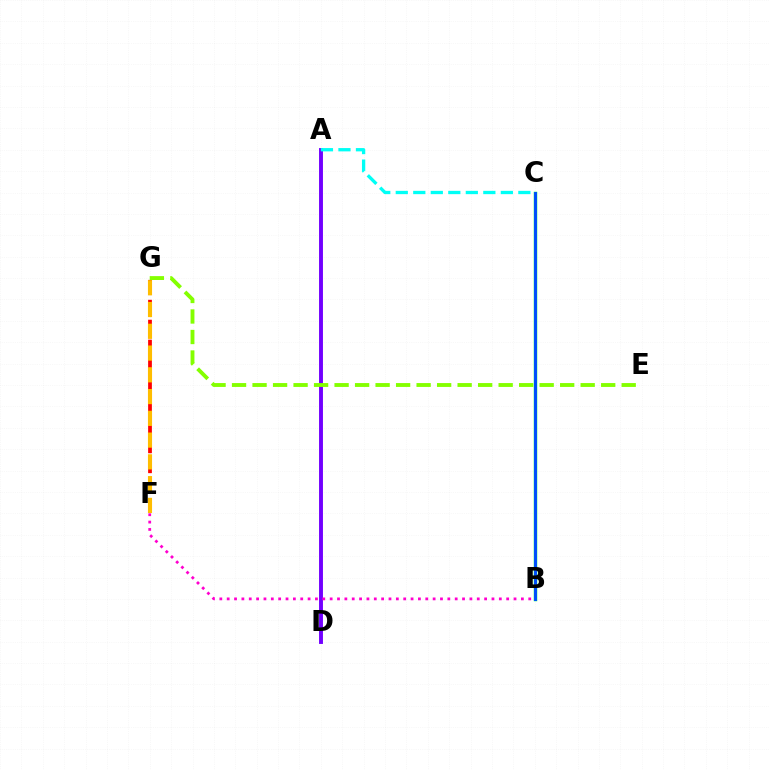{('B', 'C'): [{'color': '#00ff39', 'line_style': 'solid', 'thickness': 2.5}, {'color': '#004bff', 'line_style': 'solid', 'thickness': 2.11}], ('A', 'D'): [{'color': '#7200ff', 'line_style': 'solid', 'thickness': 2.81}], ('F', 'G'): [{'color': '#ff0000', 'line_style': 'dashed', 'thickness': 2.71}, {'color': '#ffbd00', 'line_style': 'dashed', 'thickness': 2.96}], ('B', 'F'): [{'color': '#ff00cf', 'line_style': 'dotted', 'thickness': 2.0}], ('A', 'C'): [{'color': '#00fff6', 'line_style': 'dashed', 'thickness': 2.38}], ('E', 'G'): [{'color': '#84ff00', 'line_style': 'dashed', 'thickness': 2.79}]}